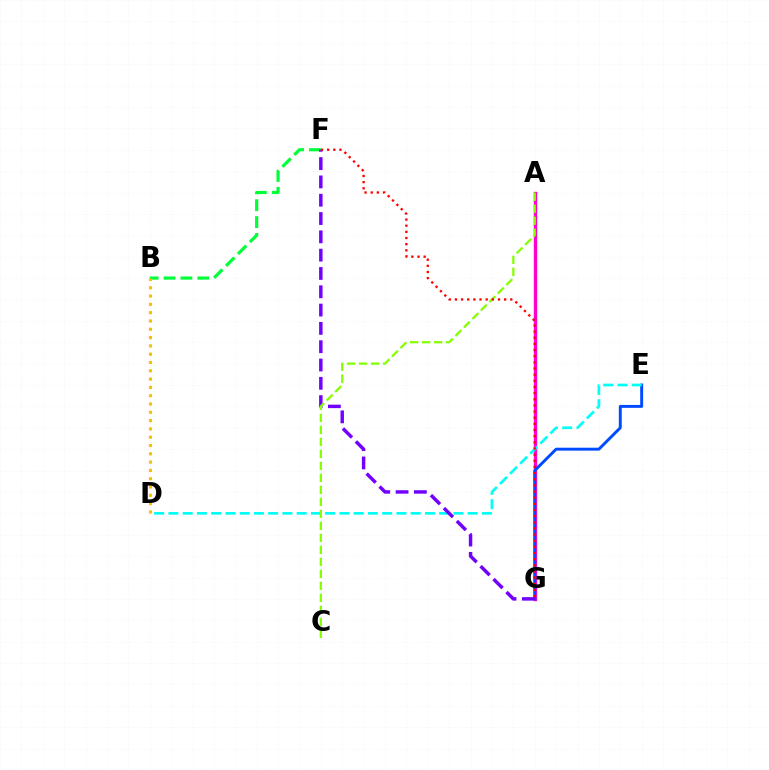{('A', 'G'): [{'color': '#ff00cf', 'line_style': 'solid', 'thickness': 2.43}], ('B', 'F'): [{'color': '#00ff39', 'line_style': 'dashed', 'thickness': 2.29}], ('E', 'G'): [{'color': '#004bff', 'line_style': 'solid', 'thickness': 2.11}], ('D', 'E'): [{'color': '#00fff6', 'line_style': 'dashed', 'thickness': 1.94}], ('F', 'G'): [{'color': '#7200ff', 'line_style': 'dashed', 'thickness': 2.49}, {'color': '#ff0000', 'line_style': 'dotted', 'thickness': 1.67}], ('A', 'C'): [{'color': '#84ff00', 'line_style': 'dashed', 'thickness': 1.63}], ('B', 'D'): [{'color': '#ffbd00', 'line_style': 'dotted', 'thickness': 2.26}]}